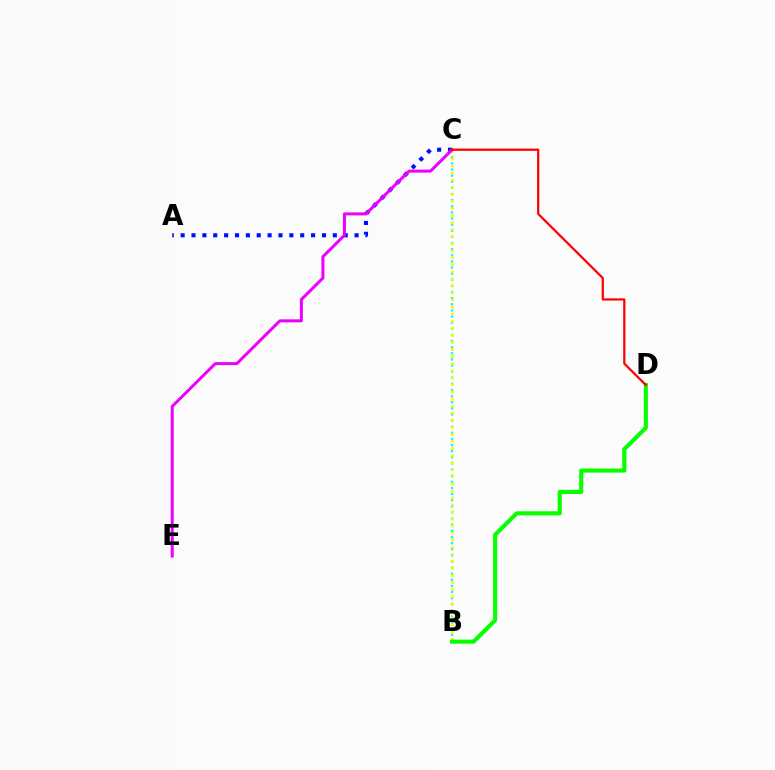{('B', 'C'): [{'color': '#00fff6', 'line_style': 'dotted', 'thickness': 1.66}, {'color': '#fcf500', 'line_style': 'dotted', 'thickness': 1.92}], ('A', 'C'): [{'color': '#0010ff', 'line_style': 'dotted', 'thickness': 2.95}], ('B', 'D'): [{'color': '#08ff00', 'line_style': 'solid', 'thickness': 2.97}], ('C', 'E'): [{'color': '#ee00ff', 'line_style': 'solid', 'thickness': 2.16}], ('C', 'D'): [{'color': '#ff0000', 'line_style': 'solid', 'thickness': 1.61}]}